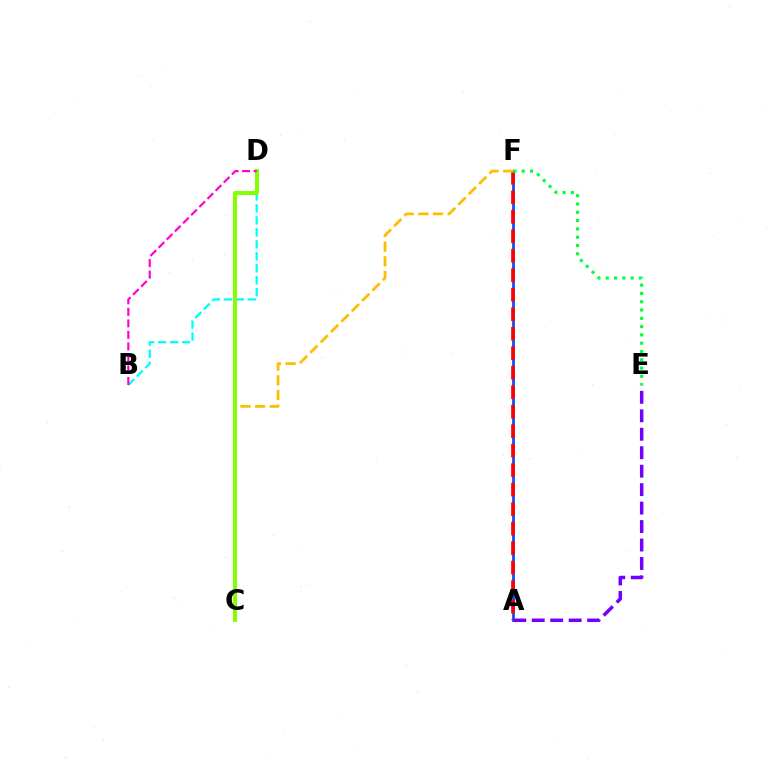{('A', 'F'): [{'color': '#004bff', 'line_style': 'solid', 'thickness': 1.94}, {'color': '#ff0000', 'line_style': 'dashed', 'thickness': 2.65}], ('A', 'E'): [{'color': '#7200ff', 'line_style': 'dashed', 'thickness': 2.51}], ('B', 'D'): [{'color': '#00fff6', 'line_style': 'dashed', 'thickness': 1.63}, {'color': '#ff00cf', 'line_style': 'dashed', 'thickness': 1.56}], ('C', 'F'): [{'color': '#ffbd00', 'line_style': 'dashed', 'thickness': 1.99}], ('E', 'F'): [{'color': '#00ff39', 'line_style': 'dotted', 'thickness': 2.25}], ('C', 'D'): [{'color': '#84ff00', 'line_style': 'solid', 'thickness': 2.88}]}